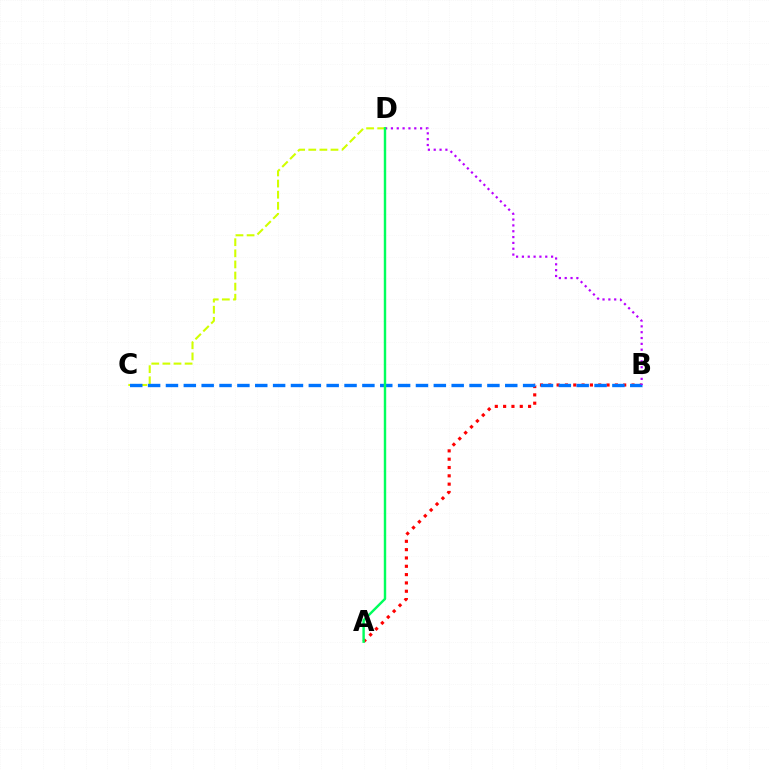{('A', 'B'): [{'color': '#ff0000', 'line_style': 'dotted', 'thickness': 2.26}], ('C', 'D'): [{'color': '#d1ff00', 'line_style': 'dashed', 'thickness': 1.51}], ('B', 'C'): [{'color': '#0074ff', 'line_style': 'dashed', 'thickness': 2.43}], ('B', 'D'): [{'color': '#b900ff', 'line_style': 'dotted', 'thickness': 1.59}], ('A', 'D'): [{'color': '#00ff5c', 'line_style': 'solid', 'thickness': 1.74}]}